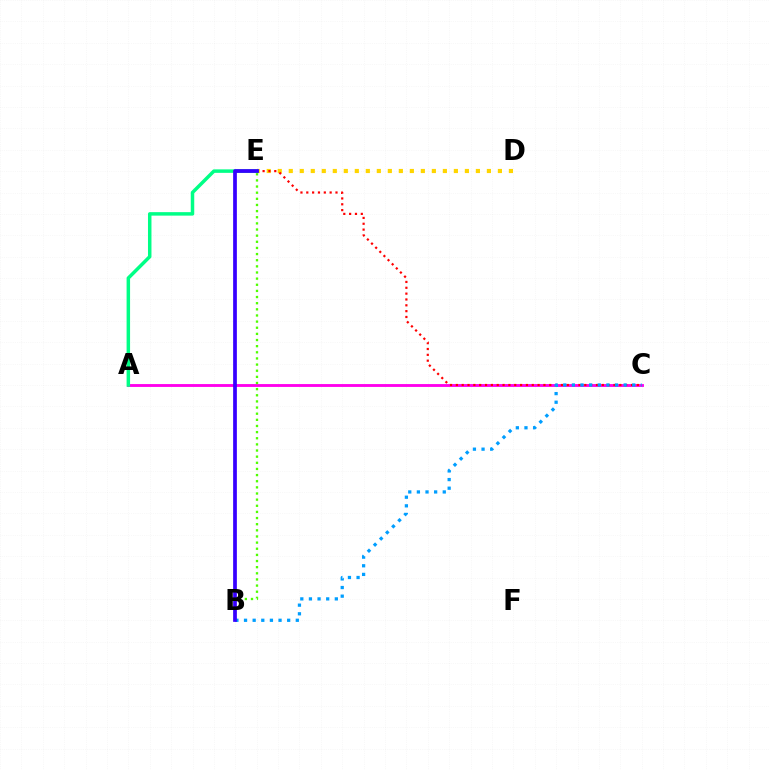{('A', 'C'): [{'color': '#ff00ed', 'line_style': 'solid', 'thickness': 2.07}], ('D', 'E'): [{'color': '#ffd500', 'line_style': 'dotted', 'thickness': 2.99}], ('C', 'E'): [{'color': '#ff0000', 'line_style': 'dotted', 'thickness': 1.59}], ('B', 'E'): [{'color': '#4fff00', 'line_style': 'dotted', 'thickness': 1.67}, {'color': '#3700ff', 'line_style': 'solid', 'thickness': 2.68}], ('A', 'E'): [{'color': '#00ff86', 'line_style': 'solid', 'thickness': 2.51}], ('B', 'C'): [{'color': '#009eff', 'line_style': 'dotted', 'thickness': 2.34}]}